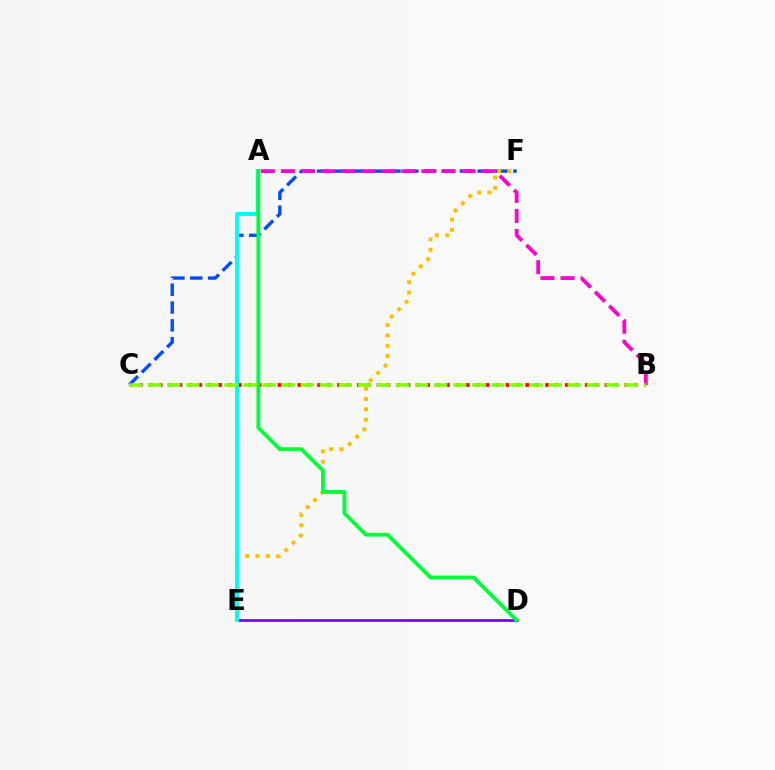{('C', 'F'): [{'color': '#004bff', 'line_style': 'dashed', 'thickness': 2.42}], ('A', 'B'): [{'color': '#ff00cf', 'line_style': 'dashed', 'thickness': 2.73}], ('D', 'E'): [{'color': '#7200ff', 'line_style': 'solid', 'thickness': 1.95}], ('E', 'F'): [{'color': '#ffbd00', 'line_style': 'dotted', 'thickness': 2.81}], ('B', 'C'): [{'color': '#ff0000', 'line_style': 'dotted', 'thickness': 2.69}, {'color': '#84ff00', 'line_style': 'dashed', 'thickness': 2.59}], ('A', 'E'): [{'color': '#00fff6', 'line_style': 'solid', 'thickness': 2.86}], ('A', 'D'): [{'color': '#00ff39', 'line_style': 'solid', 'thickness': 2.76}]}